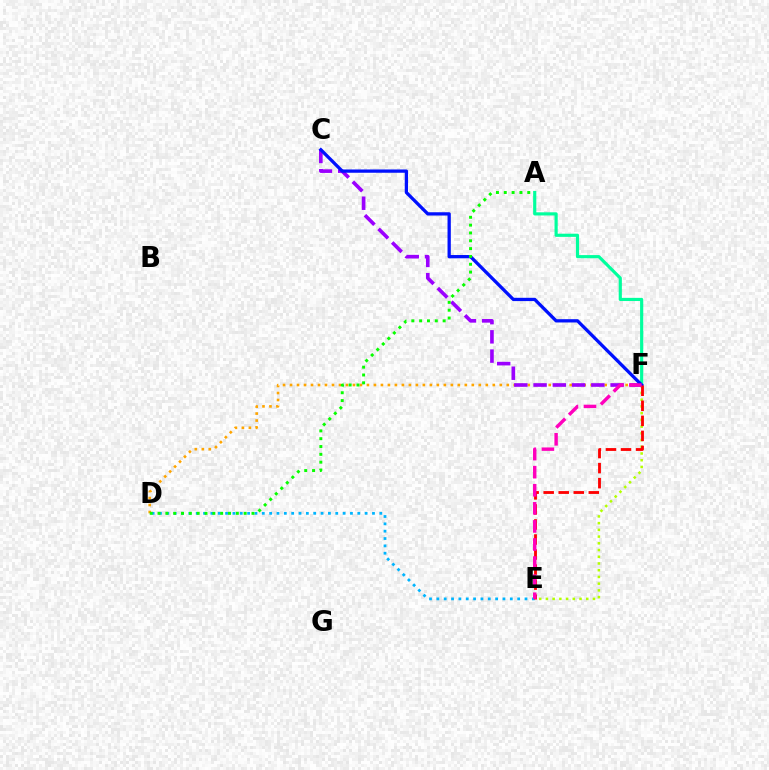{('D', 'E'): [{'color': '#00b5ff', 'line_style': 'dotted', 'thickness': 2.0}], ('A', 'F'): [{'color': '#00ff9d', 'line_style': 'solid', 'thickness': 2.28}], ('E', 'F'): [{'color': '#b3ff00', 'line_style': 'dotted', 'thickness': 1.83}, {'color': '#ff0000', 'line_style': 'dashed', 'thickness': 2.04}, {'color': '#ff00bd', 'line_style': 'dashed', 'thickness': 2.46}], ('D', 'F'): [{'color': '#ffa500', 'line_style': 'dotted', 'thickness': 1.9}], ('C', 'F'): [{'color': '#9b00ff', 'line_style': 'dashed', 'thickness': 2.62}, {'color': '#0010ff', 'line_style': 'solid', 'thickness': 2.36}], ('A', 'D'): [{'color': '#08ff00', 'line_style': 'dotted', 'thickness': 2.13}]}